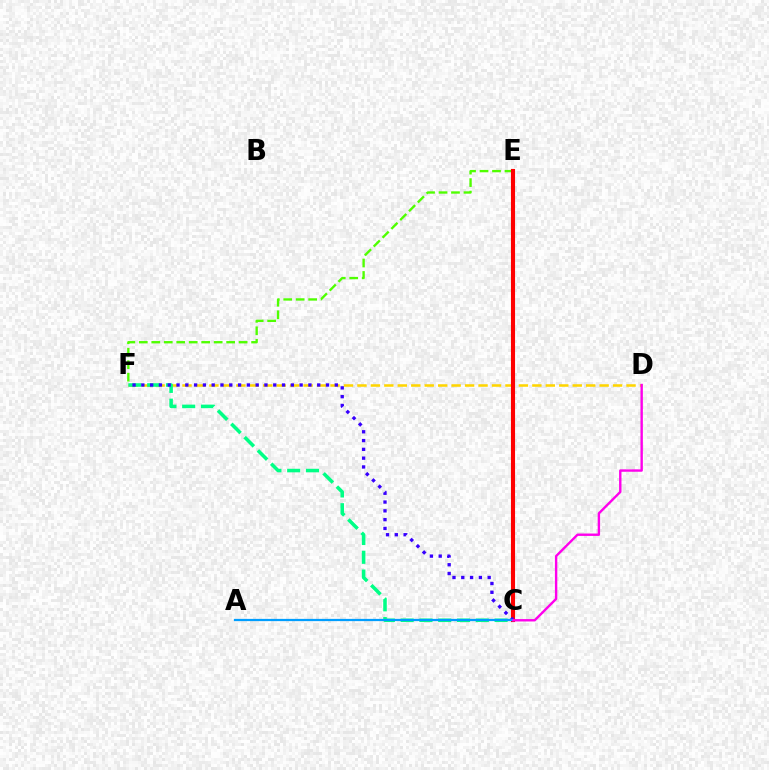{('D', 'F'): [{'color': '#ffd500', 'line_style': 'dashed', 'thickness': 1.83}], ('E', 'F'): [{'color': '#4fff00', 'line_style': 'dashed', 'thickness': 1.7}], ('C', 'E'): [{'color': '#ff0000', 'line_style': 'solid', 'thickness': 2.95}], ('C', 'F'): [{'color': '#00ff86', 'line_style': 'dashed', 'thickness': 2.55}, {'color': '#3700ff', 'line_style': 'dotted', 'thickness': 2.39}], ('A', 'C'): [{'color': '#009eff', 'line_style': 'solid', 'thickness': 1.62}], ('C', 'D'): [{'color': '#ff00ed', 'line_style': 'solid', 'thickness': 1.72}]}